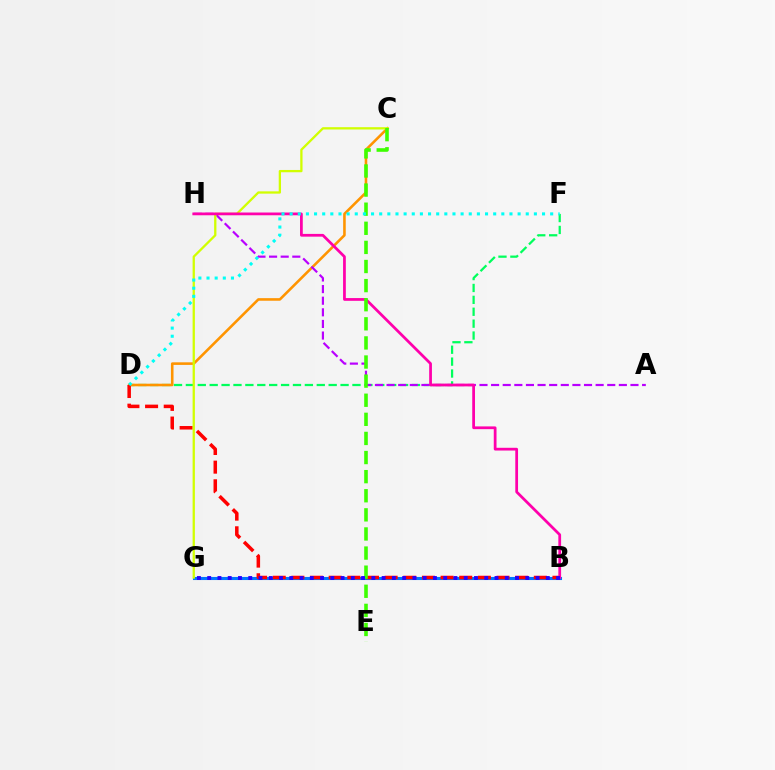{('D', 'F'): [{'color': '#00ff5c', 'line_style': 'dashed', 'thickness': 1.62}, {'color': '#00fff6', 'line_style': 'dotted', 'thickness': 2.21}], ('B', 'G'): [{'color': '#0074ff', 'line_style': 'solid', 'thickness': 2.22}, {'color': '#2500ff', 'line_style': 'dotted', 'thickness': 2.79}], ('C', 'D'): [{'color': '#ff9400', 'line_style': 'solid', 'thickness': 1.86}], ('B', 'D'): [{'color': '#ff0000', 'line_style': 'dashed', 'thickness': 2.53}], ('A', 'H'): [{'color': '#b900ff', 'line_style': 'dashed', 'thickness': 1.58}], ('C', 'G'): [{'color': '#d1ff00', 'line_style': 'solid', 'thickness': 1.65}], ('B', 'H'): [{'color': '#ff00ac', 'line_style': 'solid', 'thickness': 1.98}], ('C', 'E'): [{'color': '#3dff00', 'line_style': 'dashed', 'thickness': 2.6}]}